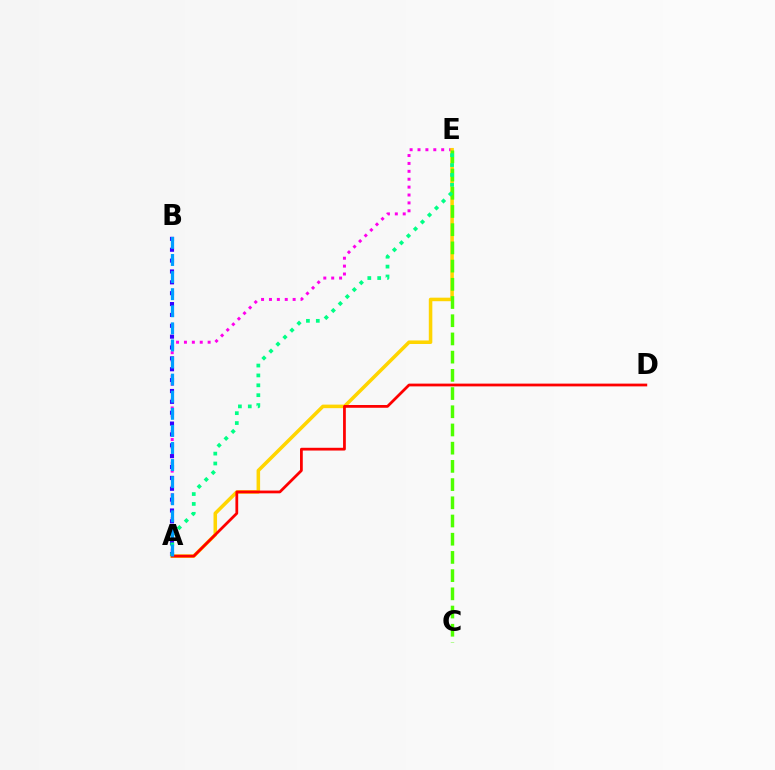{('A', 'E'): [{'color': '#ff00ed', 'line_style': 'dotted', 'thickness': 2.15}, {'color': '#ffd500', 'line_style': 'solid', 'thickness': 2.55}, {'color': '#00ff86', 'line_style': 'dotted', 'thickness': 2.68}], ('A', 'B'): [{'color': '#3700ff', 'line_style': 'dotted', 'thickness': 2.95}, {'color': '#009eff', 'line_style': 'dashed', 'thickness': 2.32}], ('C', 'E'): [{'color': '#4fff00', 'line_style': 'dashed', 'thickness': 2.47}], ('A', 'D'): [{'color': '#ff0000', 'line_style': 'solid', 'thickness': 1.99}]}